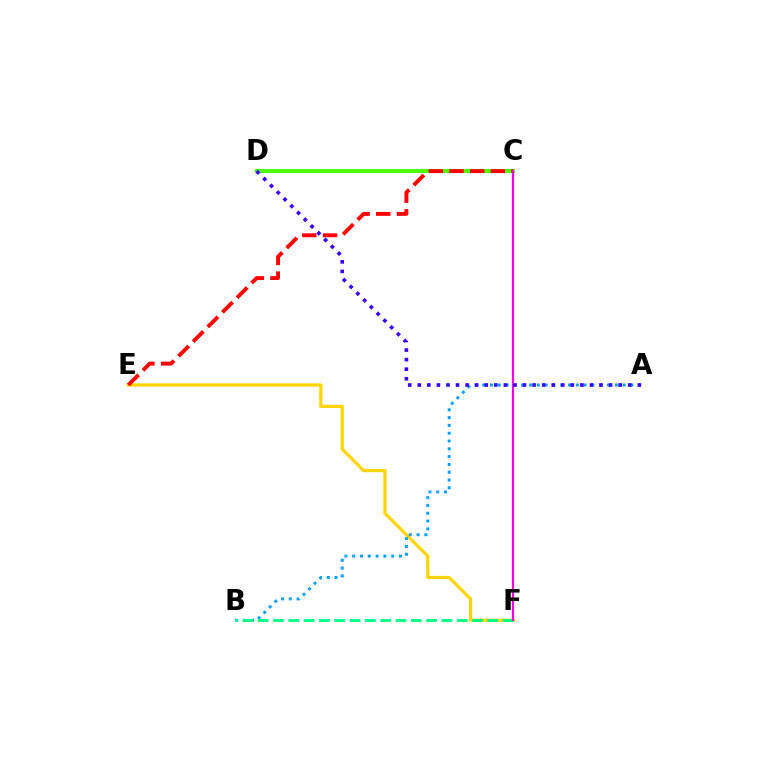{('E', 'F'): [{'color': '#ffd500', 'line_style': 'solid', 'thickness': 2.33}], ('C', 'D'): [{'color': '#4fff00', 'line_style': 'solid', 'thickness': 2.91}], ('A', 'B'): [{'color': '#009eff', 'line_style': 'dotted', 'thickness': 2.12}], ('C', 'E'): [{'color': '#ff0000', 'line_style': 'dashed', 'thickness': 2.81}], ('B', 'F'): [{'color': '#00ff86', 'line_style': 'dashed', 'thickness': 2.08}], ('C', 'F'): [{'color': '#ff00ed', 'line_style': 'solid', 'thickness': 1.56}], ('A', 'D'): [{'color': '#3700ff', 'line_style': 'dotted', 'thickness': 2.6}]}